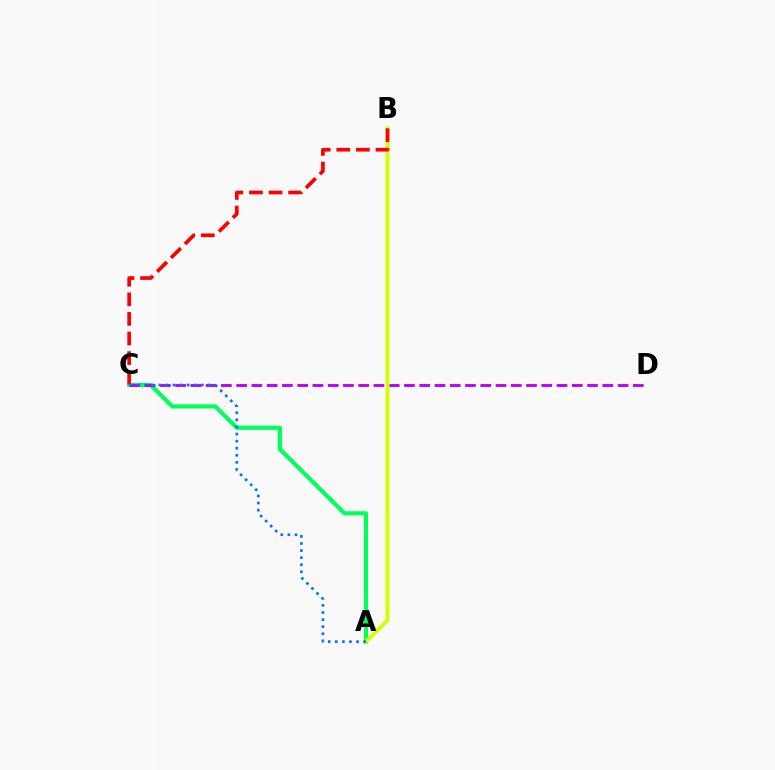{('A', 'C'): [{'color': '#00ff5c', 'line_style': 'solid', 'thickness': 3.0}, {'color': '#0074ff', 'line_style': 'dotted', 'thickness': 1.93}], ('C', 'D'): [{'color': '#b900ff', 'line_style': 'dashed', 'thickness': 2.07}], ('A', 'B'): [{'color': '#d1ff00', 'line_style': 'solid', 'thickness': 2.82}], ('B', 'C'): [{'color': '#ff0000', 'line_style': 'dashed', 'thickness': 2.66}]}